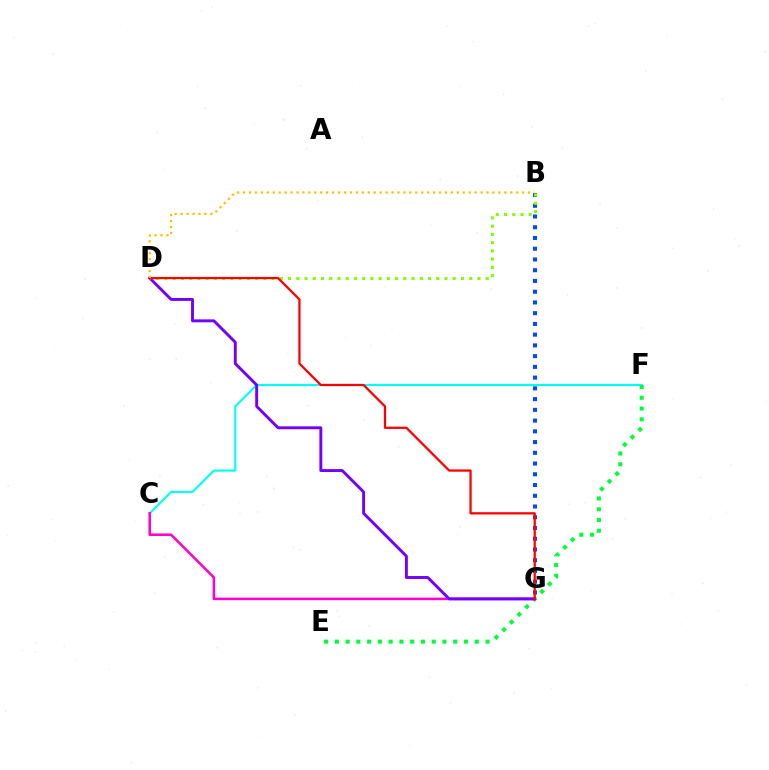{('C', 'F'): [{'color': '#00fff6', 'line_style': 'solid', 'thickness': 1.53}], ('E', 'F'): [{'color': '#00ff39', 'line_style': 'dotted', 'thickness': 2.92}], ('C', 'G'): [{'color': '#ff00cf', 'line_style': 'solid', 'thickness': 1.81}], ('D', 'G'): [{'color': '#7200ff', 'line_style': 'solid', 'thickness': 2.09}, {'color': '#ff0000', 'line_style': 'solid', 'thickness': 1.62}], ('B', 'G'): [{'color': '#004bff', 'line_style': 'dotted', 'thickness': 2.92}], ('B', 'D'): [{'color': '#84ff00', 'line_style': 'dotted', 'thickness': 2.24}, {'color': '#ffbd00', 'line_style': 'dotted', 'thickness': 1.61}]}